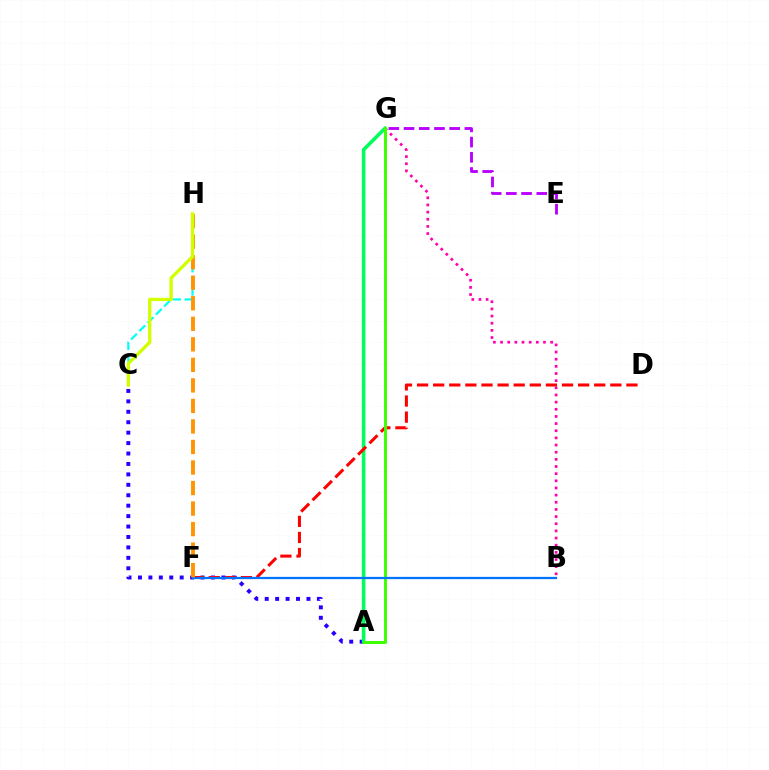{('B', 'G'): [{'color': '#ff00ac', 'line_style': 'dotted', 'thickness': 1.94}], ('A', 'C'): [{'color': '#2500ff', 'line_style': 'dotted', 'thickness': 2.83}], ('C', 'H'): [{'color': '#00fff6', 'line_style': 'dashed', 'thickness': 1.59}, {'color': '#d1ff00', 'line_style': 'solid', 'thickness': 2.38}], ('A', 'G'): [{'color': '#00ff5c', 'line_style': 'solid', 'thickness': 2.57}, {'color': '#3dff00', 'line_style': 'solid', 'thickness': 2.12}], ('D', 'F'): [{'color': '#ff0000', 'line_style': 'dashed', 'thickness': 2.19}], ('B', 'F'): [{'color': '#0074ff', 'line_style': 'solid', 'thickness': 1.63}], ('E', 'G'): [{'color': '#b900ff', 'line_style': 'dashed', 'thickness': 2.07}], ('F', 'H'): [{'color': '#ff9400', 'line_style': 'dashed', 'thickness': 2.79}]}